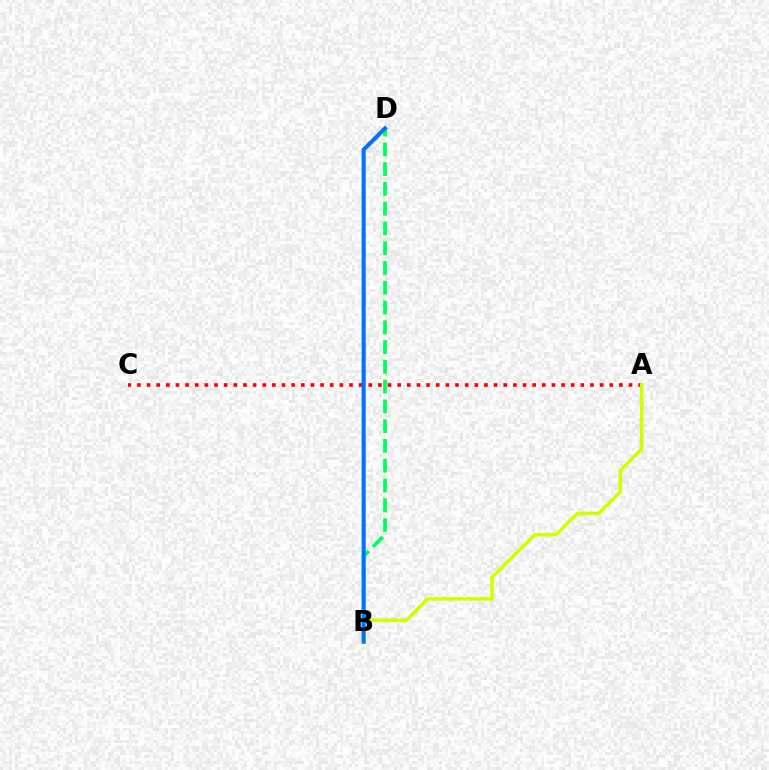{('A', 'C'): [{'color': '#ff0000', 'line_style': 'dotted', 'thickness': 2.62}], ('B', 'D'): [{'color': '#b900ff', 'line_style': 'solid', 'thickness': 2.35}, {'color': '#00ff5c', 'line_style': 'dashed', 'thickness': 2.69}, {'color': '#0074ff', 'line_style': 'solid', 'thickness': 2.87}], ('A', 'B'): [{'color': '#d1ff00', 'line_style': 'solid', 'thickness': 2.51}]}